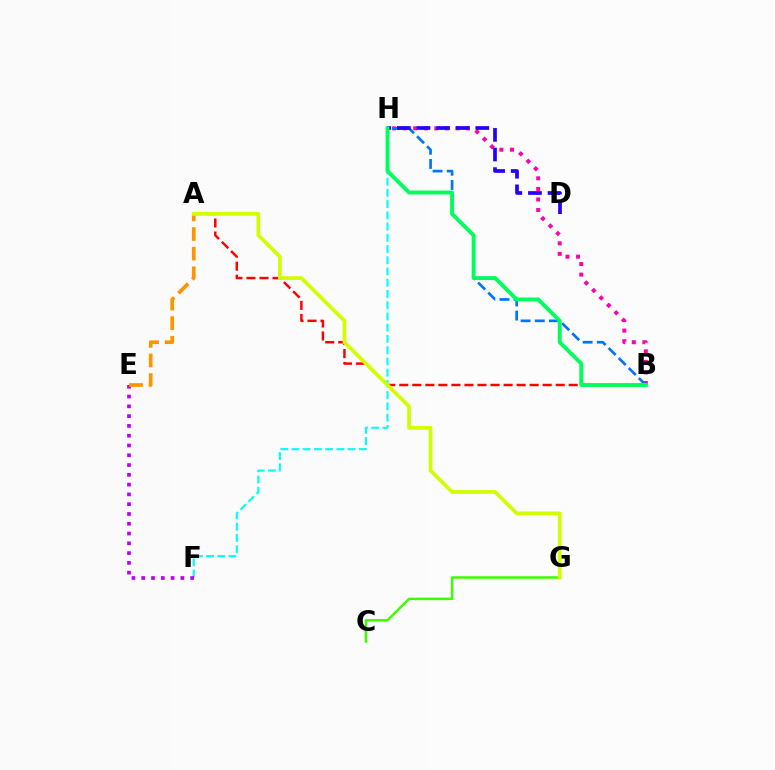{('F', 'H'): [{'color': '#00fff6', 'line_style': 'dashed', 'thickness': 1.53}], ('B', 'H'): [{'color': '#ff00ac', 'line_style': 'dotted', 'thickness': 2.87}, {'color': '#0074ff', 'line_style': 'dashed', 'thickness': 1.93}, {'color': '#00ff5c', 'line_style': 'solid', 'thickness': 2.79}], ('E', 'F'): [{'color': '#b900ff', 'line_style': 'dotted', 'thickness': 2.66}], ('A', 'B'): [{'color': '#ff0000', 'line_style': 'dashed', 'thickness': 1.77}], ('A', 'E'): [{'color': '#ff9400', 'line_style': 'dashed', 'thickness': 2.66}], ('D', 'H'): [{'color': '#2500ff', 'line_style': 'dashed', 'thickness': 2.66}], ('C', 'G'): [{'color': '#3dff00', 'line_style': 'solid', 'thickness': 1.8}], ('A', 'G'): [{'color': '#d1ff00', 'line_style': 'solid', 'thickness': 2.68}]}